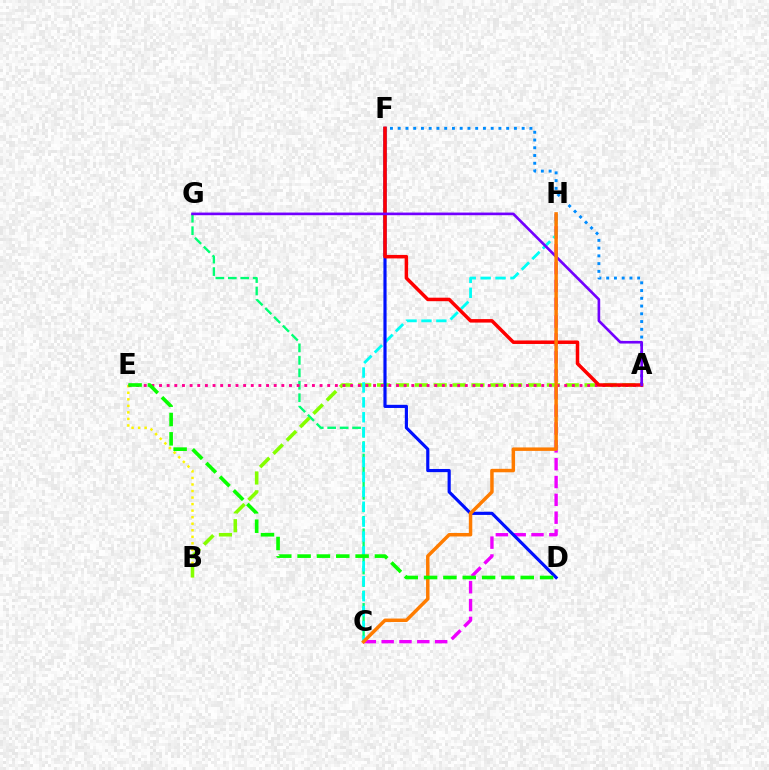{('C', 'G'): [{'color': '#00ff74', 'line_style': 'dashed', 'thickness': 1.69}], ('C', 'H'): [{'color': '#ee00ff', 'line_style': 'dashed', 'thickness': 2.42}, {'color': '#00fff6', 'line_style': 'dashed', 'thickness': 2.03}, {'color': '#ff7c00', 'line_style': 'solid', 'thickness': 2.5}], ('A', 'F'): [{'color': '#008cff', 'line_style': 'dotted', 'thickness': 2.11}, {'color': '#ff0000', 'line_style': 'solid', 'thickness': 2.52}], ('B', 'E'): [{'color': '#fcf500', 'line_style': 'dotted', 'thickness': 1.78}], ('A', 'B'): [{'color': '#84ff00', 'line_style': 'dashed', 'thickness': 2.56}], ('D', 'F'): [{'color': '#0010ff', 'line_style': 'solid', 'thickness': 2.28}], ('A', 'E'): [{'color': '#ff0094', 'line_style': 'dotted', 'thickness': 2.08}], ('A', 'G'): [{'color': '#7200ff', 'line_style': 'solid', 'thickness': 1.9}], ('D', 'E'): [{'color': '#08ff00', 'line_style': 'dashed', 'thickness': 2.63}]}